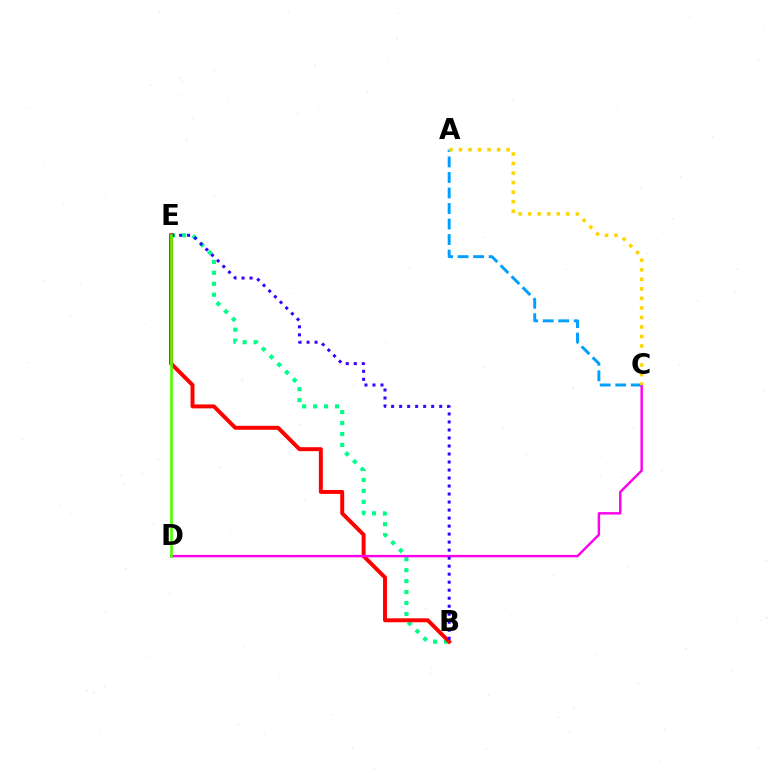{('B', 'E'): [{'color': '#00ff86', 'line_style': 'dotted', 'thickness': 2.98}, {'color': '#ff0000', 'line_style': 'solid', 'thickness': 2.85}, {'color': '#3700ff', 'line_style': 'dotted', 'thickness': 2.18}], ('A', 'C'): [{'color': '#009eff', 'line_style': 'dashed', 'thickness': 2.11}, {'color': '#ffd500', 'line_style': 'dotted', 'thickness': 2.59}], ('C', 'D'): [{'color': '#ff00ed', 'line_style': 'solid', 'thickness': 1.75}], ('D', 'E'): [{'color': '#4fff00', 'line_style': 'solid', 'thickness': 1.91}]}